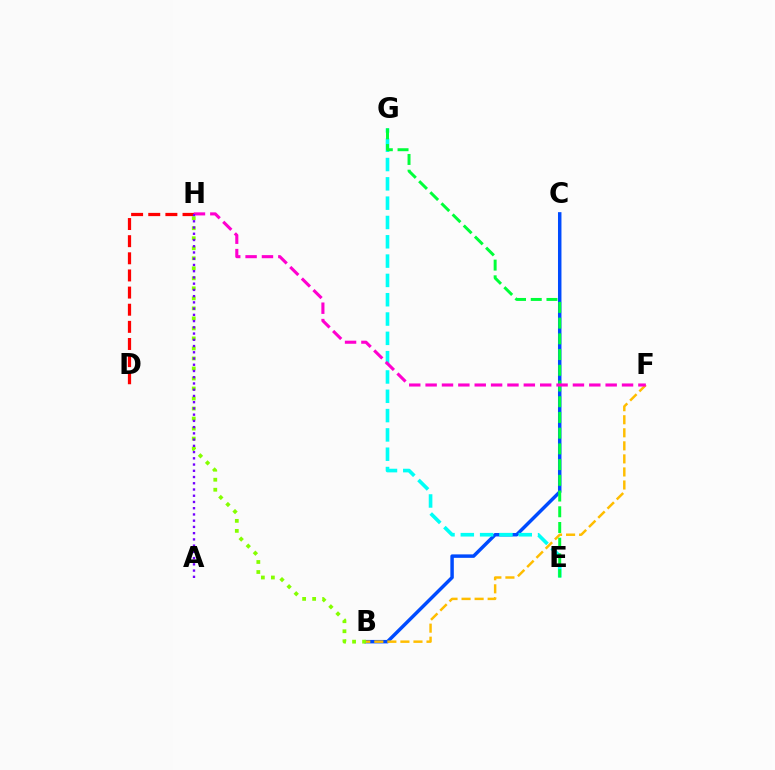{('B', 'C'): [{'color': '#004bff', 'line_style': 'solid', 'thickness': 2.5}], ('E', 'G'): [{'color': '#00fff6', 'line_style': 'dashed', 'thickness': 2.62}, {'color': '#00ff39', 'line_style': 'dashed', 'thickness': 2.14}], ('D', 'H'): [{'color': '#ff0000', 'line_style': 'dashed', 'thickness': 2.33}], ('B', 'F'): [{'color': '#ffbd00', 'line_style': 'dashed', 'thickness': 1.77}], ('F', 'H'): [{'color': '#ff00cf', 'line_style': 'dashed', 'thickness': 2.22}], ('B', 'H'): [{'color': '#84ff00', 'line_style': 'dotted', 'thickness': 2.72}], ('A', 'H'): [{'color': '#7200ff', 'line_style': 'dotted', 'thickness': 1.69}]}